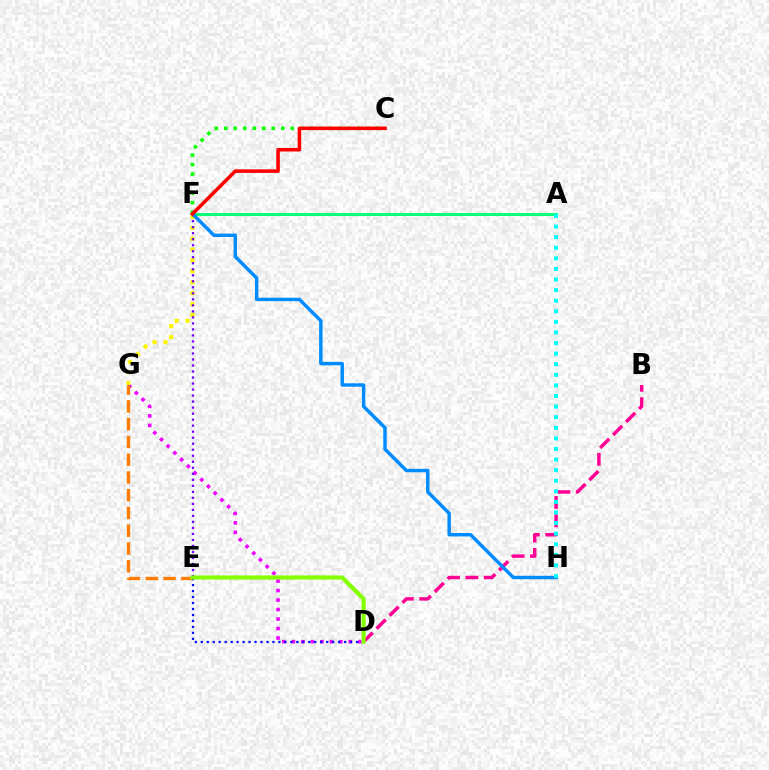{('A', 'F'): [{'color': '#00ff74', 'line_style': 'solid', 'thickness': 2.07}], ('B', 'D'): [{'color': '#ff0094', 'line_style': 'dashed', 'thickness': 2.49}], ('D', 'G'): [{'color': '#ee00ff', 'line_style': 'dotted', 'thickness': 2.58}], ('F', 'G'): [{'color': '#fcf500', 'line_style': 'dotted', 'thickness': 2.96}], ('E', 'F'): [{'color': '#7200ff', 'line_style': 'dotted', 'thickness': 1.63}], ('F', 'H'): [{'color': '#008cff', 'line_style': 'solid', 'thickness': 2.48}], ('E', 'G'): [{'color': '#ff7c00', 'line_style': 'dashed', 'thickness': 2.41}], ('D', 'E'): [{'color': '#0010ff', 'line_style': 'dotted', 'thickness': 1.62}, {'color': '#84ff00', 'line_style': 'solid', 'thickness': 2.97}], ('A', 'H'): [{'color': '#00fff6', 'line_style': 'dotted', 'thickness': 2.88}], ('C', 'F'): [{'color': '#08ff00', 'line_style': 'dotted', 'thickness': 2.58}, {'color': '#ff0000', 'line_style': 'solid', 'thickness': 2.56}]}